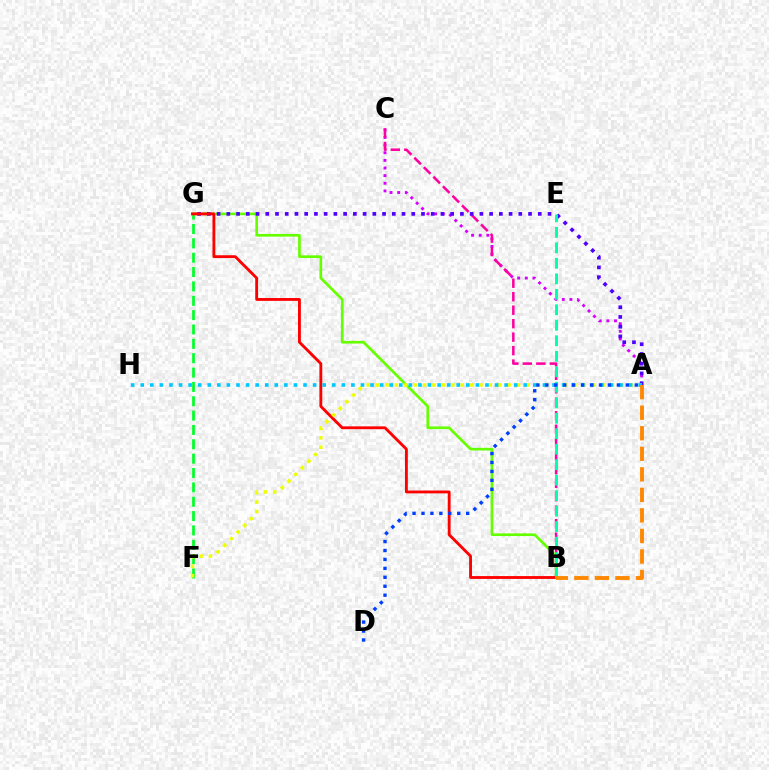{('F', 'G'): [{'color': '#00ff27', 'line_style': 'dashed', 'thickness': 1.95}], ('A', 'C'): [{'color': '#d600ff', 'line_style': 'dotted', 'thickness': 2.07}], ('B', 'C'): [{'color': '#ff00a0', 'line_style': 'dashed', 'thickness': 1.83}], ('B', 'G'): [{'color': '#66ff00', 'line_style': 'solid', 'thickness': 1.93}, {'color': '#ff0000', 'line_style': 'solid', 'thickness': 2.05}], ('A', 'G'): [{'color': '#4f00ff', 'line_style': 'dotted', 'thickness': 2.64}], ('A', 'F'): [{'color': '#eeff00', 'line_style': 'dotted', 'thickness': 2.55}], ('A', 'H'): [{'color': '#00c7ff', 'line_style': 'dotted', 'thickness': 2.6}], ('B', 'E'): [{'color': '#00ffaf', 'line_style': 'dashed', 'thickness': 2.1}], ('A', 'D'): [{'color': '#003fff', 'line_style': 'dotted', 'thickness': 2.43}], ('A', 'B'): [{'color': '#ff8800', 'line_style': 'dashed', 'thickness': 2.79}]}